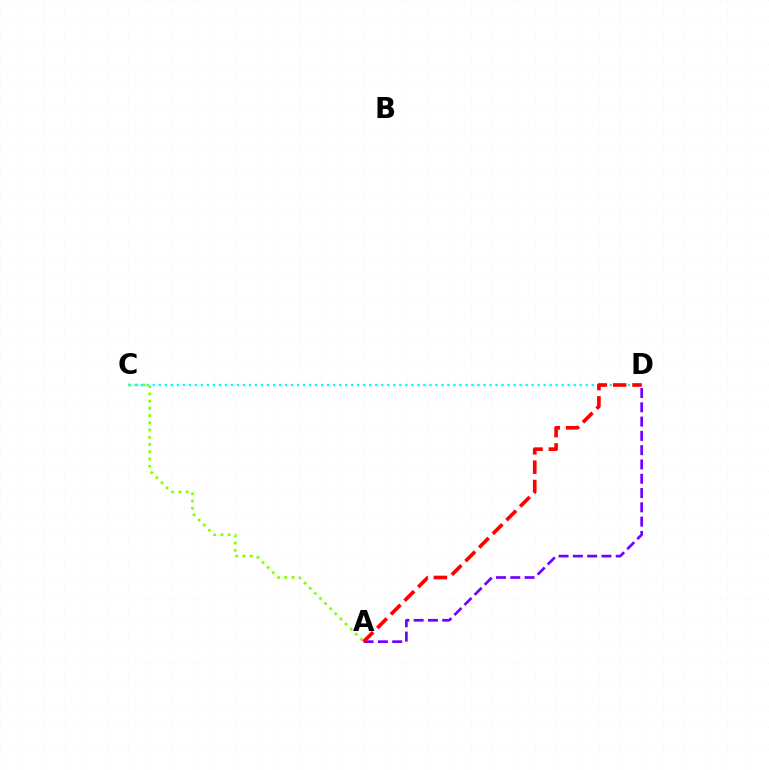{('A', 'C'): [{'color': '#84ff00', 'line_style': 'dotted', 'thickness': 1.96}], ('A', 'D'): [{'color': '#7200ff', 'line_style': 'dashed', 'thickness': 1.94}, {'color': '#ff0000', 'line_style': 'dashed', 'thickness': 2.62}], ('C', 'D'): [{'color': '#00fff6', 'line_style': 'dotted', 'thickness': 1.63}]}